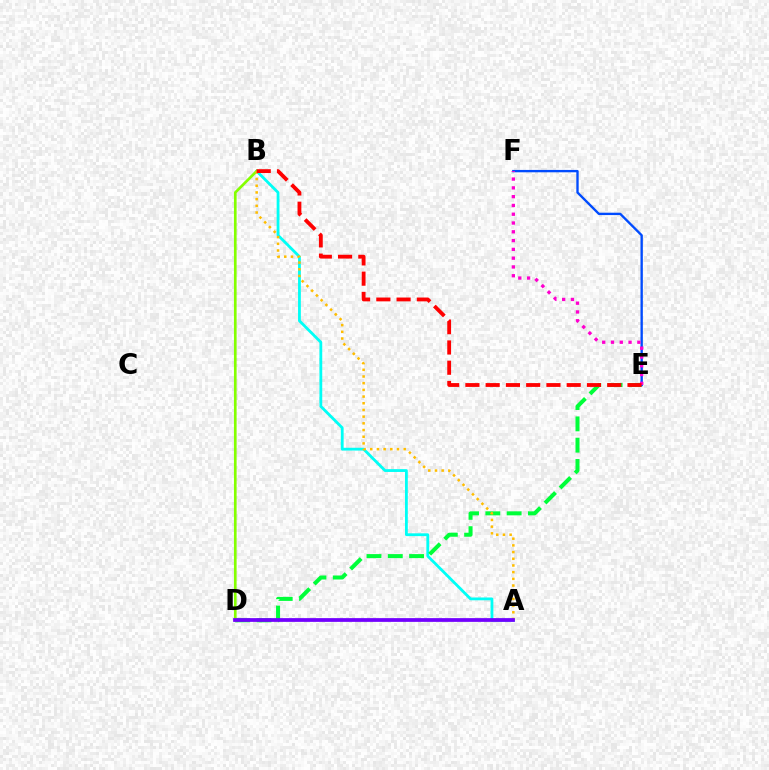{('A', 'B'): [{'color': '#00fff6', 'line_style': 'solid', 'thickness': 2.02}, {'color': '#ffbd00', 'line_style': 'dotted', 'thickness': 1.82}], ('D', 'E'): [{'color': '#00ff39', 'line_style': 'dashed', 'thickness': 2.89}], ('B', 'D'): [{'color': '#84ff00', 'line_style': 'solid', 'thickness': 1.92}], ('E', 'F'): [{'color': '#004bff', 'line_style': 'solid', 'thickness': 1.7}, {'color': '#ff00cf', 'line_style': 'dotted', 'thickness': 2.39}], ('A', 'D'): [{'color': '#7200ff', 'line_style': 'solid', 'thickness': 2.69}], ('B', 'E'): [{'color': '#ff0000', 'line_style': 'dashed', 'thickness': 2.75}]}